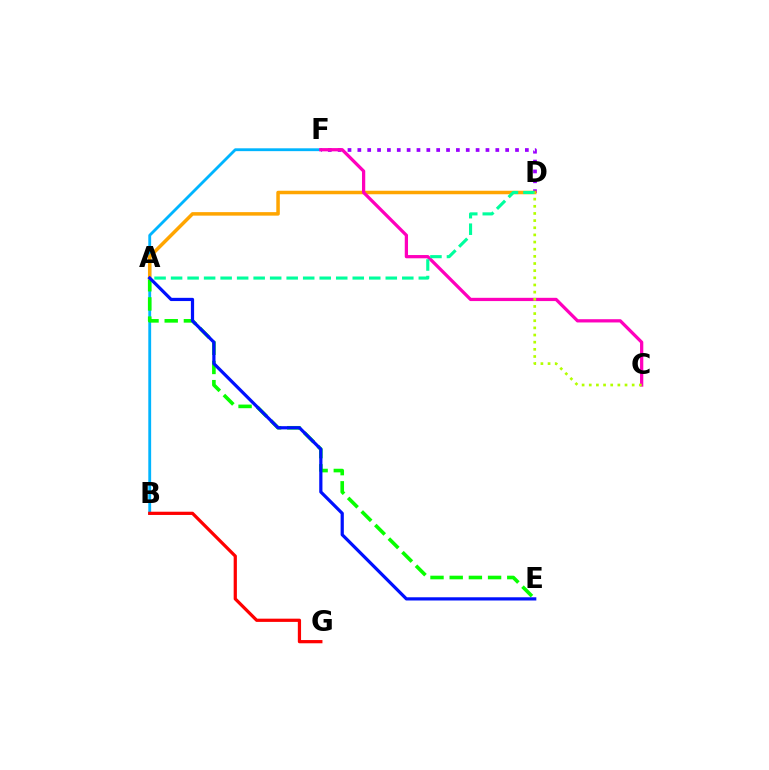{('D', 'F'): [{'color': '#9b00ff', 'line_style': 'dotted', 'thickness': 2.68}], ('B', 'F'): [{'color': '#00b5ff', 'line_style': 'solid', 'thickness': 2.05}], ('A', 'E'): [{'color': '#08ff00', 'line_style': 'dashed', 'thickness': 2.61}, {'color': '#0010ff', 'line_style': 'solid', 'thickness': 2.31}], ('A', 'D'): [{'color': '#ffa500', 'line_style': 'solid', 'thickness': 2.53}, {'color': '#00ff9d', 'line_style': 'dashed', 'thickness': 2.24}], ('B', 'G'): [{'color': '#ff0000', 'line_style': 'solid', 'thickness': 2.33}], ('C', 'F'): [{'color': '#ff00bd', 'line_style': 'solid', 'thickness': 2.34}], ('C', 'D'): [{'color': '#b3ff00', 'line_style': 'dotted', 'thickness': 1.94}]}